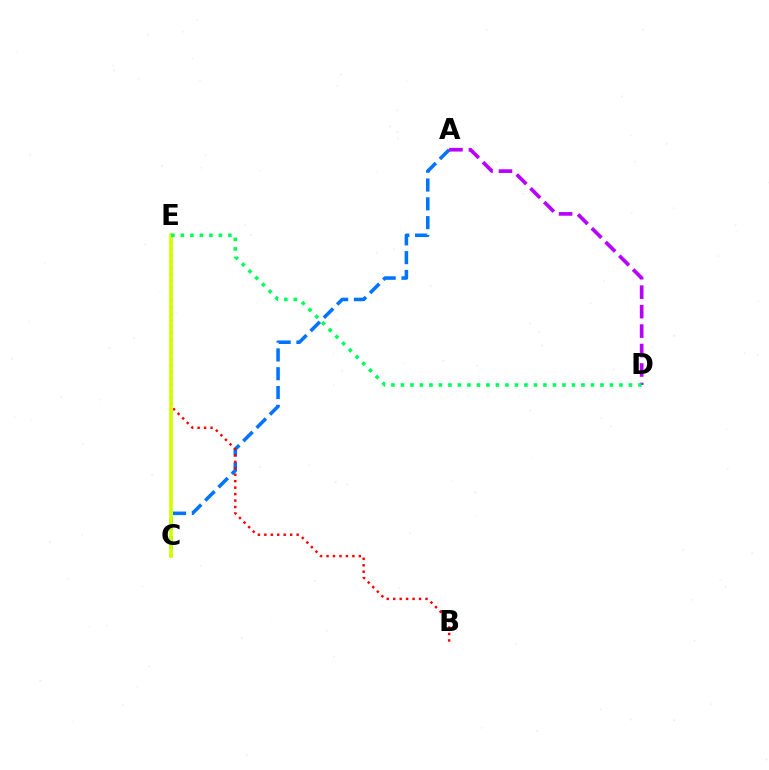{('A', 'C'): [{'color': '#0074ff', 'line_style': 'dashed', 'thickness': 2.55}], ('B', 'E'): [{'color': '#ff0000', 'line_style': 'dotted', 'thickness': 1.76}], ('A', 'D'): [{'color': '#b900ff', 'line_style': 'dashed', 'thickness': 2.64}], ('C', 'E'): [{'color': '#d1ff00', 'line_style': 'solid', 'thickness': 2.66}], ('D', 'E'): [{'color': '#00ff5c', 'line_style': 'dotted', 'thickness': 2.58}]}